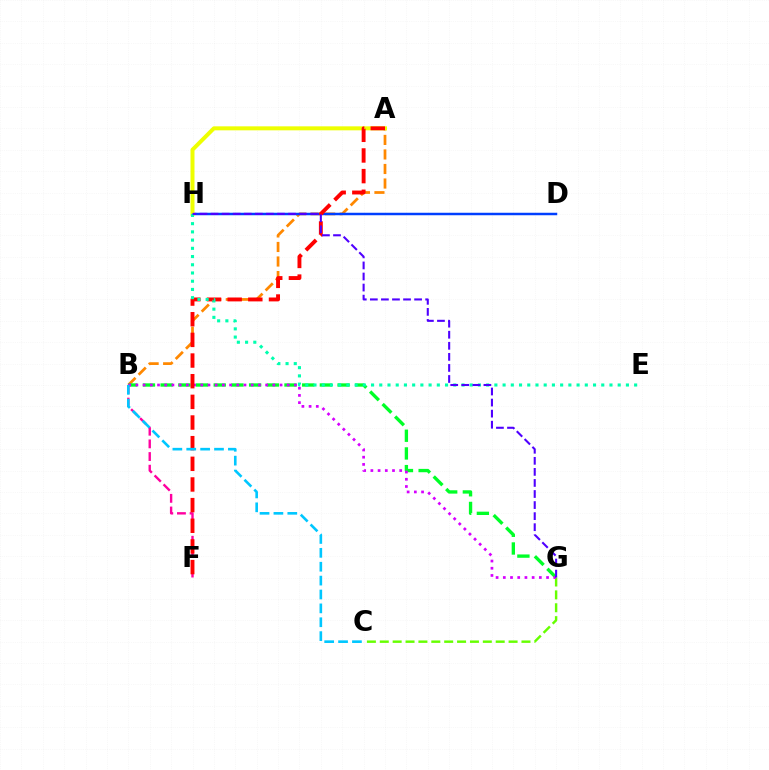{('A', 'B'): [{'color': '#ff8800', 'line_style': 'dashed', 'thickness': 1.97}], ('B', 'F'): [{'color': '#ff00a0', 'line_style': 'dashed', 'thickness': 1.72}], ('B', 'G'): [{'color': '#00ff27', 'line_style': 'dashed', 'thickness': 2.4}, {'color': '#d600ff', 'line_style': 'dotted', 'thickness': 1.96}], ('D', 'H'): [{'color': '#003fff', 'line_style': 'solid', 'thickness': 1.79}], ('C', 'G'): [{'color': '#66ff00', 'line_style': 'dashed', 'thickness': 1.75}], ('A', 'H'): [{'color': '#eeff00', 'line_style': 'solid', 'thickness': 2.87}], ('A', 'F'): [{'color': '#ff0000', 'line_style': 'dashed', 'thickness': 2.81}], ('B', 'C'): [{'color': '#00c7ff', 'line_style': 'dashed', 'thickness': 1.89}], ('E', 'H'): [{'color': '#00ffaf', 'line_style': 'dotted', 'thickness': 2.23}], ('G', 'H'): [{'color': '#4f00ff', 'line_style': 'dashed', 'thickness': 1.5}]}